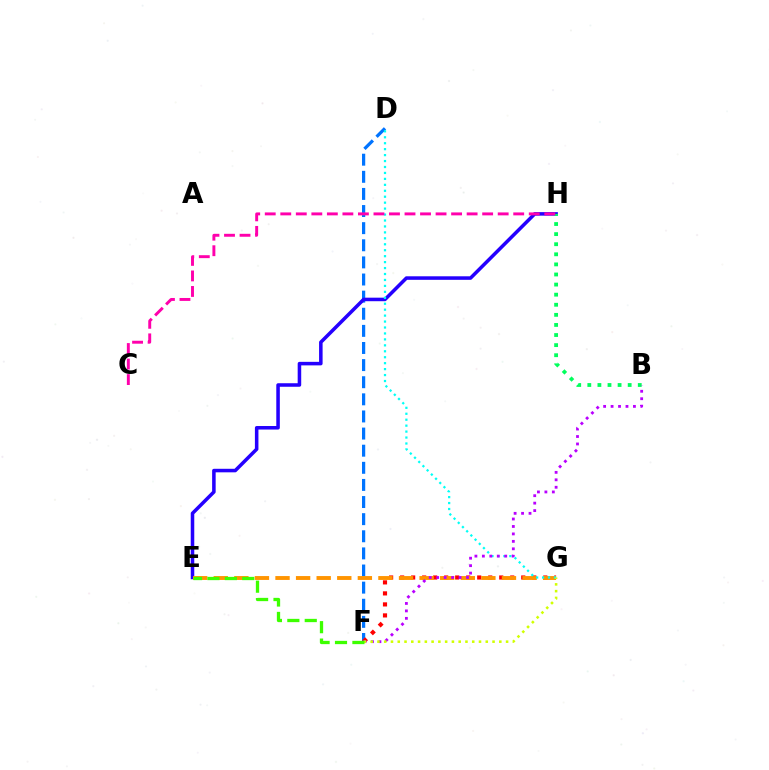{('D', 'F'): [{'color': '#0074ff', 'line_style': 'dashed', 'thickness': 2.33}], ('E', 'H'): [{'color': '#2500ff', 'line_style': 'solid', 'thickness': 2.54}], ('F', 'G'): [{'color': '#ff0000', 'line_style': 'dotted', 'thickness': 2.99}, {'color': '#d1ff00', 'line_style': 'dotted', 'thickness': 1.84}], ('B', 'H'): [{'color': '#00ff5c', 'line_style': 'dotted', 'thickness': 2.74}], ('E', 'G'): [{'color': '#ff9400', 'line_style': 'dashed', 'thickness': 2.8}], ('D', 'G'): [{'color': '#00fff6', 'line_style': 'dotted', 'thickness': 1.62}], ('B', 'F'): [{'color': '#b900ff', 'line_style': 'dotted', 'thickness': 2.02}], ('C', 'H'): [{'color': '#ff00ac', 'line_style': 'dashed', 'thickness': 2.11}], ('E', 'F'): [{'color': '#3dff00', 'line_style': 'dashed', 'thickness': 2.37}]}